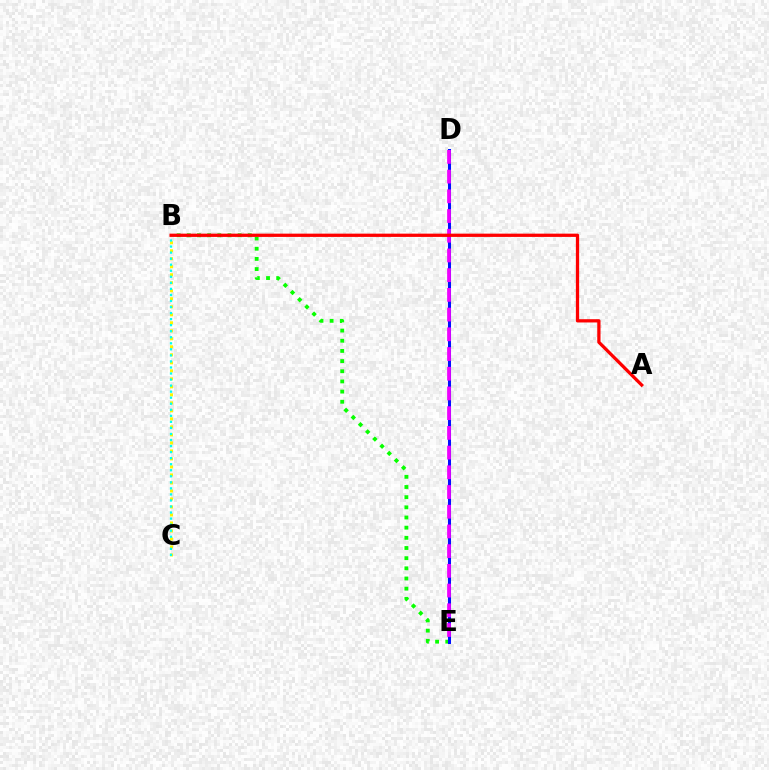{('B', 'C'): [{'color': '#fcf500', 'line_style': 'dotted', 'thickness': 2.18}, {'color': '#00fff6', 'line_style': 'dotted', 'thickness': 1.64}], ('B', 'E'): [{'color': '#08ff00', 'line_style': 'dotted', 'thickness': 2.76}], ('D', 'E'): [{'color': '#0010ff', 'line_style': 'solid', 'thickness': 2.19}, {'color': '#ee00ff', 'line_style': 'dashed', 'thickness': 2.68}], ('A', 'B'): [{'color': '#ff0000', 'line_style': 'solid', 'thickness': 2.35}]}